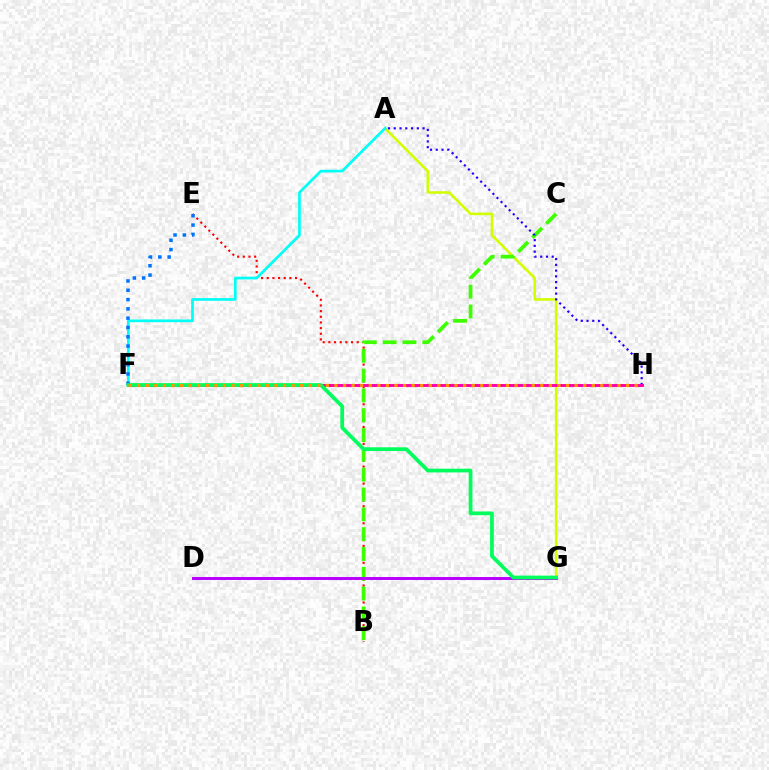{('A', 'G'): [{'color': '#d1ff00', 'line_style': 'solid', 'thickness': 1.85}], ('B', 'E'): [{'color': '#ff0000', 'line_style': 'dotted', 'thickness': 1.54}], ('B', 'C'): [{'color': '#3dff00', 'line_style': 'dashed', 'thickness': 2.69}], ('A', 'F'): [{'color': '#00fff6', 'line_style': 'solid', 'thickness': 1.95}], ('D', 'G'): [{'color': '#b900ff', 'line_style': 'solid', 'thickness': 2.13}], ('A', 'H'): [{'color': '#2500ff', 'line_style': 'dotted', 'thickness': 1.57}], ('F', 'H'): [{'color': '#ff00ac', 'line_style': 'solid', 'thickness': 2.11}, {'color': '#ff9400', 'line_style': 'dotted', 'thickness': 2.33}], ('E', 'F'): [{'color': '#0074ff', 'line_style': 'dotted', 'thickness': 2.53}], ('F', 'G'): [{'color': '#00ff5c', 'line_style': 'solid', 'thickness': 2.7}]}